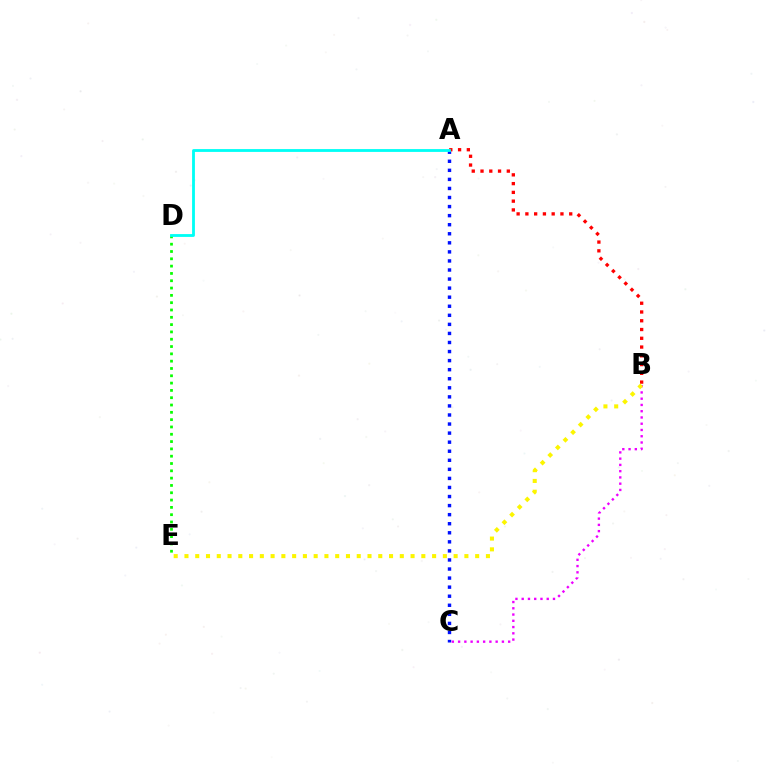{('A', 'C'): [{'color': '#0010ff', 'line_style': 'dotted', 'thickness': 2.46}], ('D', 'E'): [{'color': '#08ff00', 'line_style': 'dotted', 'thickness': 1.99}], ('B', 'C'): [{'color': '#ee00ff', 'line_style': 'dotted', 'thickness': 1.7}], ('A', 'B'): [{'color': '#ff0000', 'line_style': 'dotted', 'thickness': 2.38}], ('B', 'E'): [{'color': '#fcf500', 'line_style': 'dotted', 'thickness': 2.93}], ('A', 'D'): [{'color': '#00fff6', 'line_style': 'solid', 'thickness': 2.03}]}